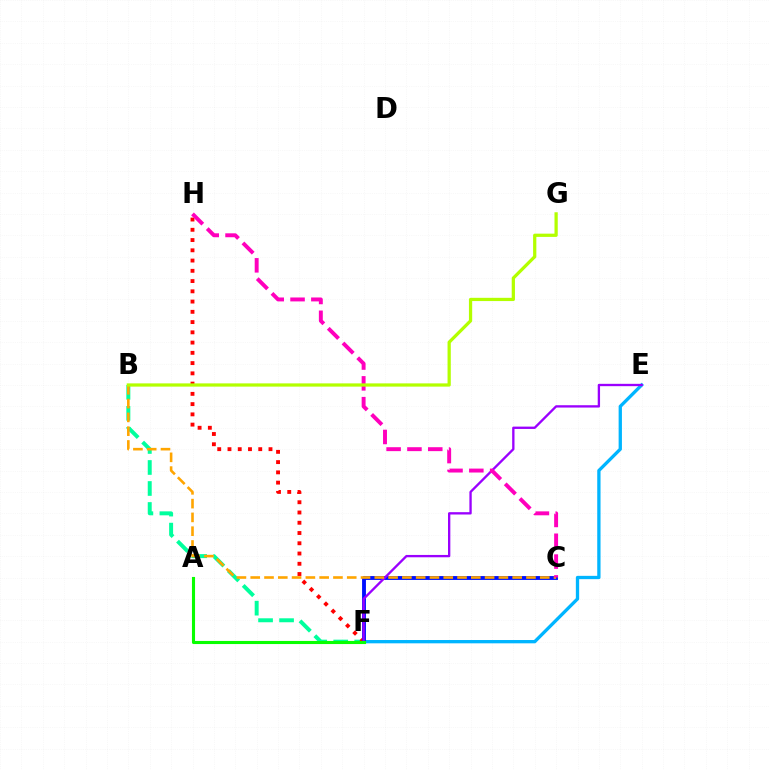{('B', 'F'): [{'color': '#00ff9d', 'line_style': 'dashed', 'thickness': 2.85}], ('E', 'F'): [{'color': '#00b5ff', 'line_style': 'solid', 'thickness': 2.38}, {'color': '#9b00ff', 'line_style': 'solid', 'thickness': 1.68}], ('F', 'H'): [{'color': '#ff0000', 'line_style': 'dotted', 'thickness': 2.79}], ('C', 'F'): [{'color': '#0010ff', 'line_style': 'solid', 'thickness': 2.78}], ('A', 'F'): [{'color': '#08ff00', 'line_style': 'solid', 'thickness': 2.23}], ('B', 'C'): [{'color': '#ffa500', 'line_style': 'dashed', 'thickness': 1.87}], ('C', 'H'): [{'color': '#ff00bd', 'line_style': 'dashed', 'thickness': 2.83}], ('B', 'G'): [{'color': '#b3ff00', 'line_style': 'solid', 'thickness': 2.34}]}